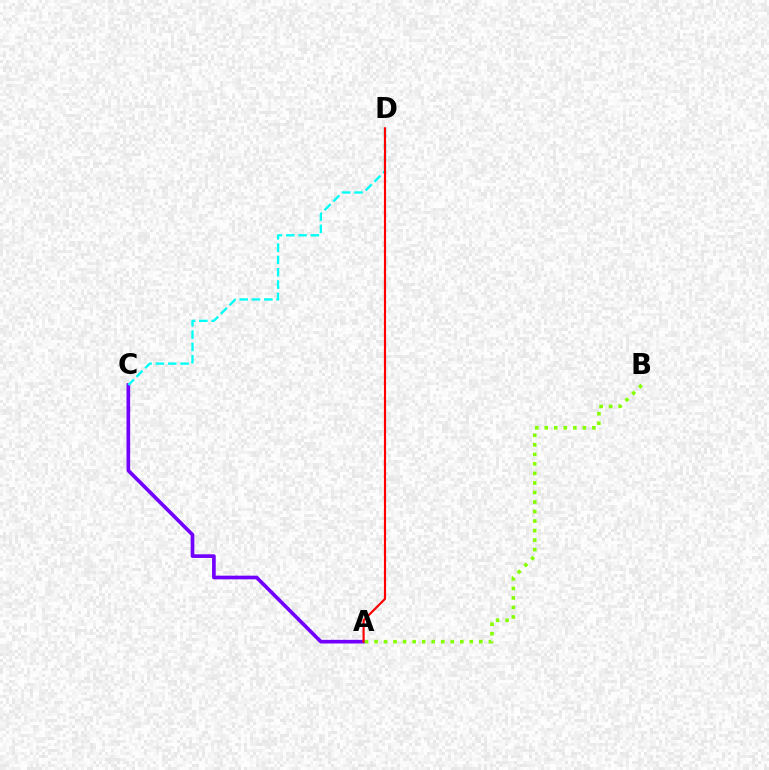{('A', 'C'): [{'color': '#7200ff', 'line_style': 'solid', 'thickness': 2.64}], ('C', 'D'): [{'color': '#00fff6', 'line_style': 'dashed', 'thickness': 1.67}], ('A', 'D'): [{'color': '#ff0000', 'line_style': 'solid', 'thickness': 1.55}], ('A', 'B'): [{'color': '#84ff00', 'line_style': 'dotted', 'thickness': 2.59}]}